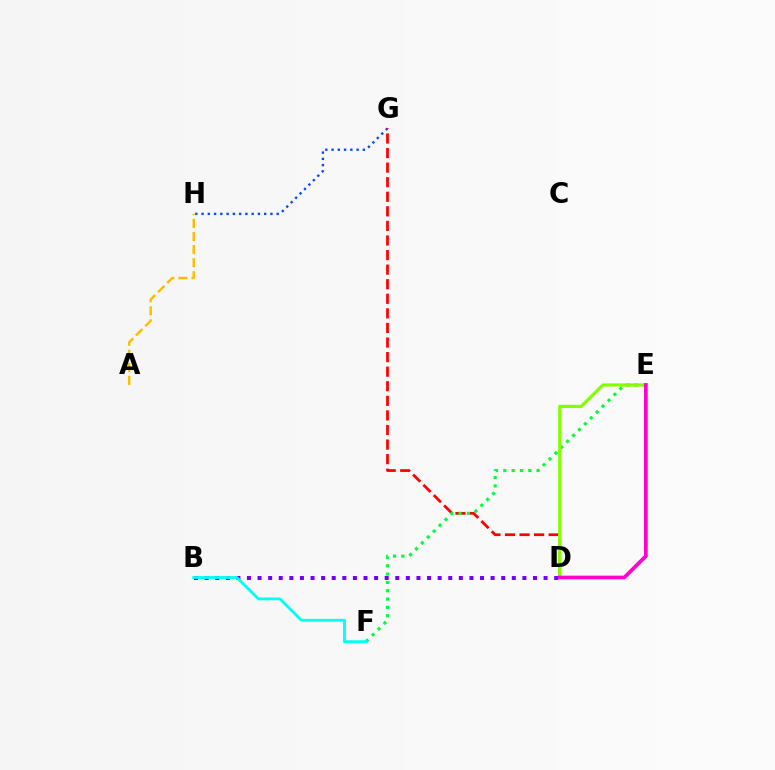{('G', 'H'): [{'color': '#004bff', 'line_style': 'dotted', 'thickness': 1.7}], ('A', 'H'): [{'color': '#ffbd00', 'line_style': 'dashed', 'thickness': 1.78}], ('D', 'G'): [{'color': '#ff0000', 'line_style': 'dashed', 'thickness': 1.98}], ('E', 'F'): [{'color': '#00ff39', 'line_style': 'dotted', 'thickness': 2.26}], ('D', 'E'): [{'color': '#84ff00', 'line_style': 'solid', 'thickness': 2.3}, {'color': '#ff00cf', 'line_style': 'solid', 'thickness': 2.66}], ('B', 'D'): [{'color': '#7200ff', 'line_style': 'dotted', 'thickness': 2.88}], ('B', 'F'): [{'color': '#00fff6', 'line_style': 'solid', 'thickness': 2.03}]}